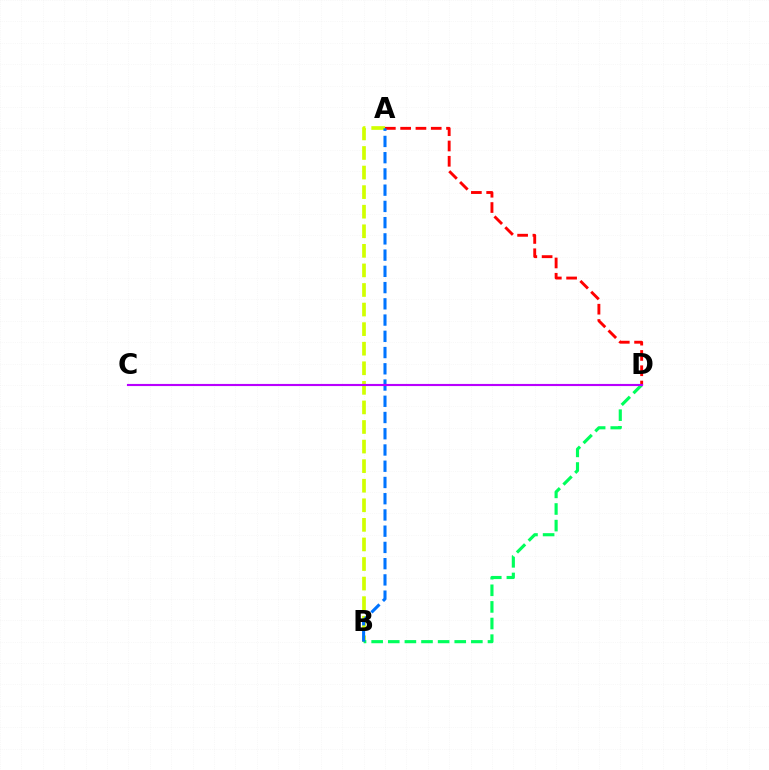{('A', 'B'): [{'color': '#d1ff00', 'line_style': 'dashed', 'thickness': 2.66}, {'color': '#0074ff', 'line_style': 'dashed', 'thickness': 2.21}], ('A', 'D'): [{'color': '#ff0000', 'line_style': 'dashed', 'thickness': 2.08}], ('B', 'D'): [{'color': '#00ff5c', 'line_style': 'dashed', 'thickness': 2.26}], ('C', 'D'): [{'color': '#b900ff', 'line_style': 'solid', 'thickness': 1.53}]}